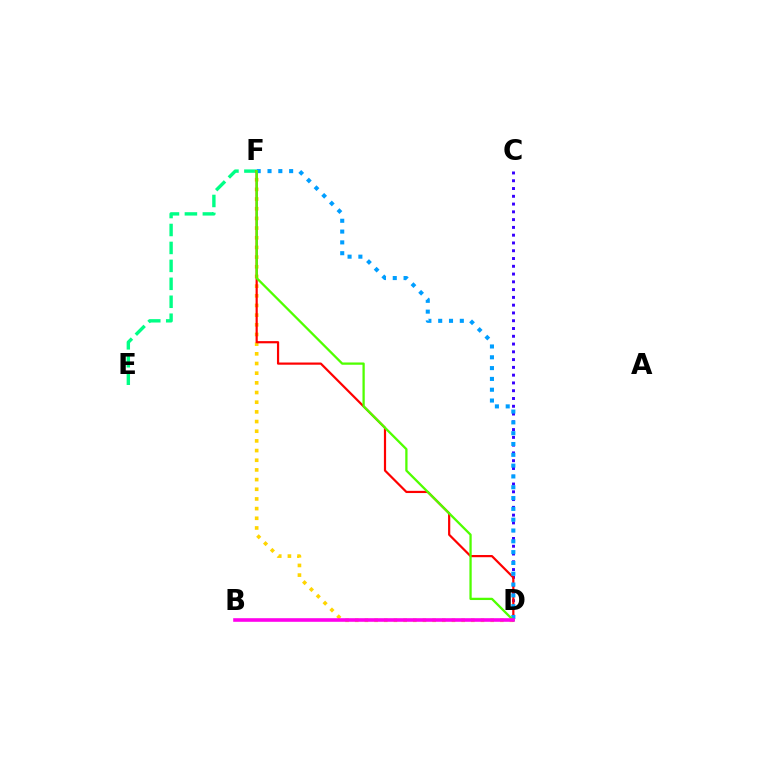{('E', 'F'): [{'color': '#00ff86', 'line_style': 'dashed', 'thickness': 2.44}], ('D', 'F'): [{'color': '#ffd500', 'line_style': 'dotted', 'thickness': 2.63}, {'color': '#ff0000', 'line_style': 'solid', 'thickness': 1.58}, {'color': '#009eff', 'line_style': 'dotted', 'thickness': 2.94}, {'color': '#4fff00', 'line_style': 'solid', 'thickness': 1.65}], ('C', 'D'): [{'color': '#3700ff', 'line_style': 'dotted', 'thickness': 2.11}], ('B', 'D'): [{'color': '#ff00ed', 'line_style': 'solid', 'thickness': 2.59}]}